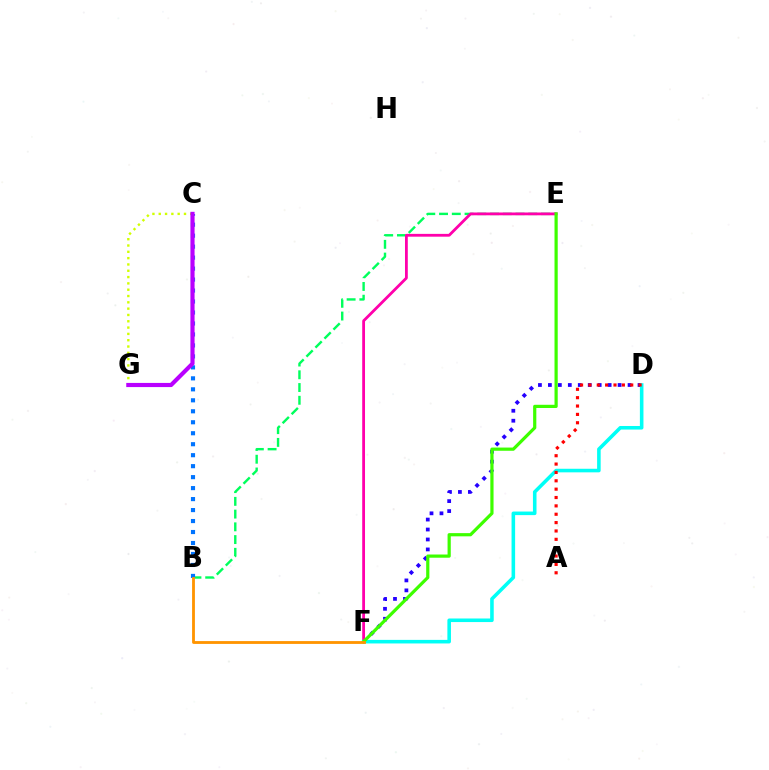{('B', 'E'): [{'color': '#00ff5c', 'line_style': 'dashed', 'thickness': 1.73}], ('C', 'G'): [{'color': '#d1ff00', 'line_style': 'dotted', 'thickness': 1.72}, {'color': '#b900ff', 'line_style': 'solid', 'thickness': 2.99}], ('D', 'F'): [{'color': '#2500ff', 'line_style': 'dotted', 'thickness': 2.71}, {'color': '#00fff6', 'line_style': 'solid', 'thickness': 2.57}], ('B', 'C'): [{'color': '#0074ff', 'line_style': 'dotted', 'thickness': 2.98}], ('E', 'F'): [{'color': '#ff00ac', 'line_style': 'solid', 'thickness': 2.02}, {'color': '#3dff00', 'line_style': 'solid', 'thickness': 2.31}], ('A', 'D'): [{'color': '#ff0000', 'line_style': 'dotted', 'thickness': 2.27}], ('B', 'F'): [{'color': '#ff9400', 'line_style': 'solid', 'thickness': 2.03}]}